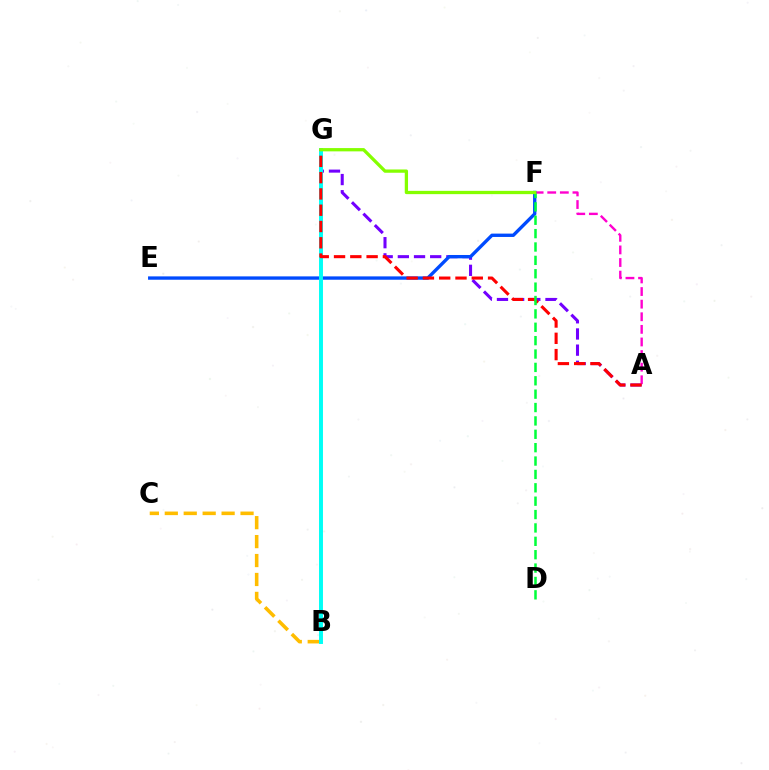{('A', 'G'): [{'color': '#7200ff', 'line_style': 'dashed', 'thickness': 2.2}, {'color': '#ff0000', 'line_style': 'dashed', 'thickness': 2.21}], ('B', 'C'): [{'color': '#ffbd00', 'line_style': 'dashed', 'thickness': 2.57}], ('A', 'F'): [{'color': '#ff00cf', 'line_style': 'dashed', 'thickness': 1.71}], ('E', 'F'): [{'color': '#004bff', 'line_style': 'solid', 'thickness': 2.41}], ('B', 'G'): [{'color': '#00fff6', 'line_style': 'solid', 'thickness': 2.84}], ('D', 'F'): [{'color': '#00ff39', 'line_style': 'dashed', 'thickness': 1.82}], ('F', 'G'): [{'color': '#84ff00', 'line_style': 'solid', 'thickness': 2.36}]}